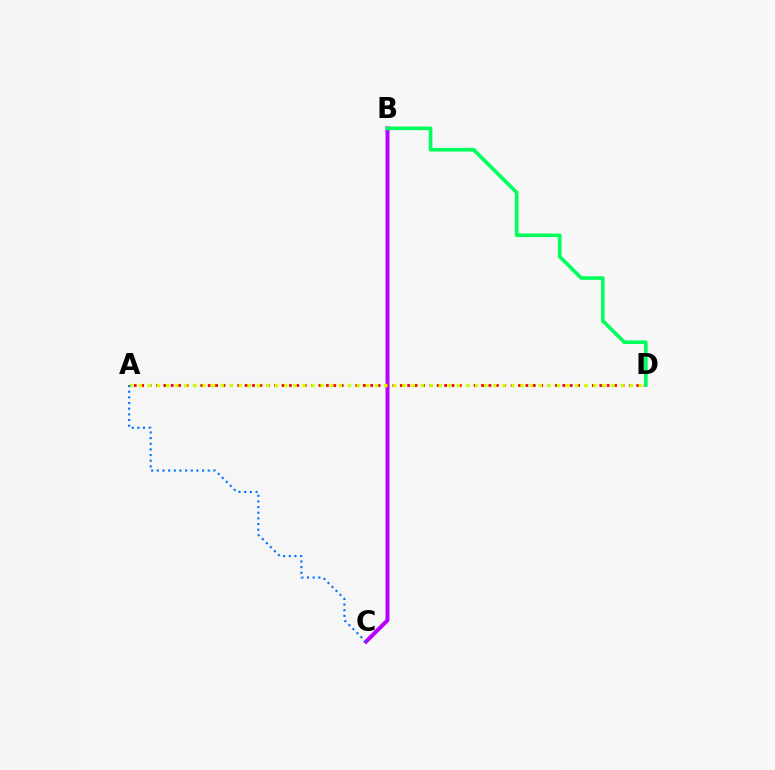{('B', 'C'): [{'color': '#b900ff', 'line_style': 'solid', 'thickness': 2.86}], ('A', 'D'): [{'color': '#ff0000', 'line_style': 'dotted', 'thickness': 2.01}, {'color': '#d1ff00', 'line_style': 'dotted', 'thickness': 2.47}], ('B', 'D'): [{'color': '#00ff5c', 'line_style': 'solid', 'thickness': 2.62}], ('A', 'C'): [{'color': '#0074ff', 'line_style': 'dotted', 'thickness': 1.54}]}